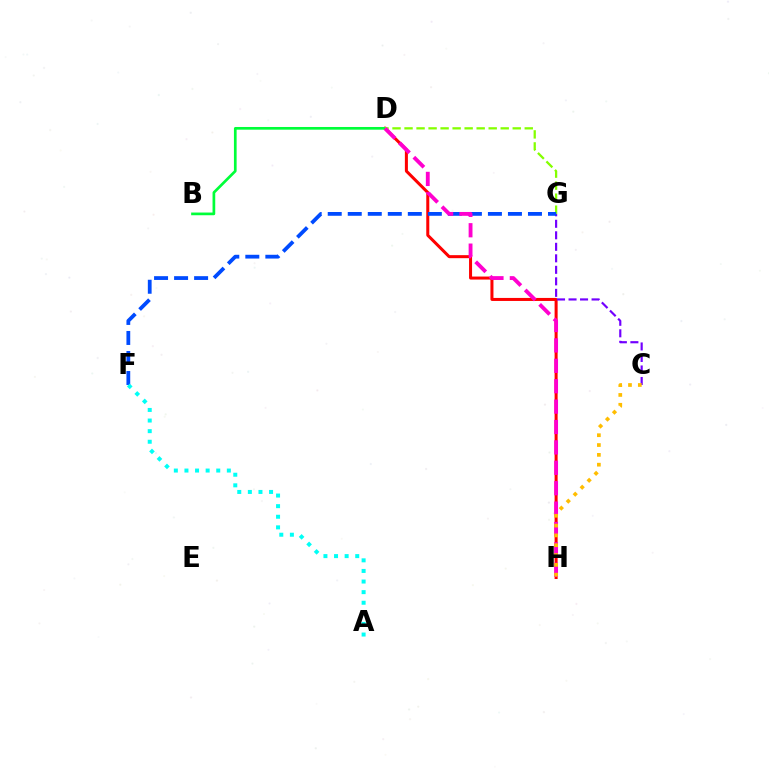{('D', 'H'): [{'color': '#ff0000', 'line_style': 'solid', 'thickness': 2.18}, {'color': '#ff00cf', 'line_style': 'dashed', 'thickness': 2.77}], ('B', 'D'): [{'color': '#00ff39', 'line_style': 'solid', 'thickness': 1.94}], ('C', 'G'): [{'color': '#7200ff', 'line_style': 'dashed', 'thickness': 1.56}], ('D', 'G'): [{'color': '#84ff00', 'line_style': 'dashed', 'thickness': 1.63}], ('F', 'G'): [{'color': '#004bff', 'line_style': 'dashed', 'thickness': 2.72}], ('A', 'F'): [{'color': '#00fff6', 'line_style': 'dotted', 'thickness': 2.88}], ('C', 'H'): [{'color': '#ffbd00', 'line_style': 'dotted', 'thickness': 2.67}]}